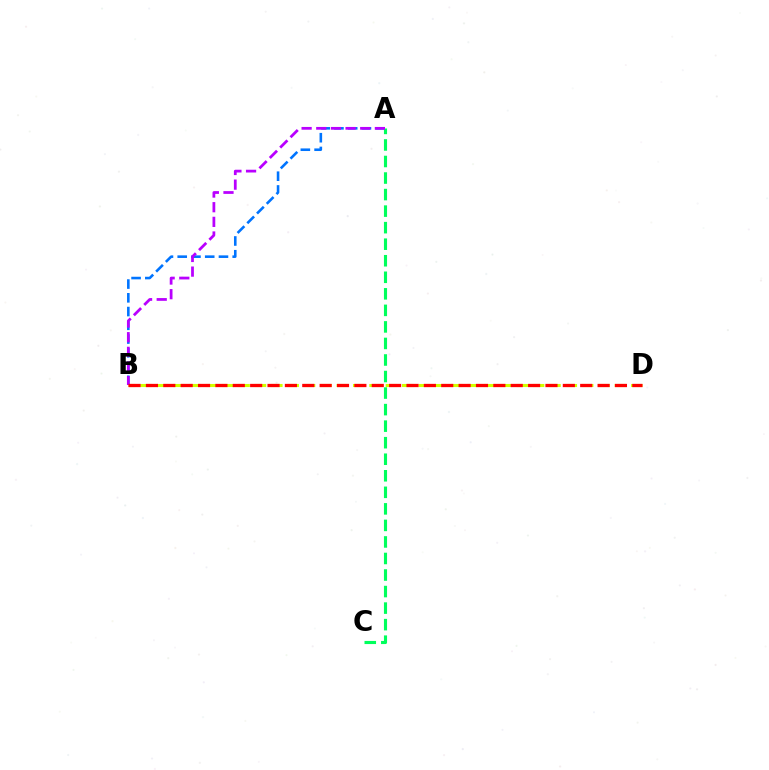{('B', 'D'): [{'color': '#d1ff00', 'line_style': 'dashed', 'thickness': 2.22}, {'color': '#ff0000', 'line_style': 'dashed', 'thickness': 2.36}], ('A', 'B'): [{'color': '#0074ff', 'line_style': 'dashed', 'thickness': 1.87}, {'color': '#b900ff', 'line_style': 'dashed', 'thickness': 1.99}], ('A', 'C'): [{'color': '#00ff5c', 'line_style': 'dashed', 'thickness': 2.25}]}